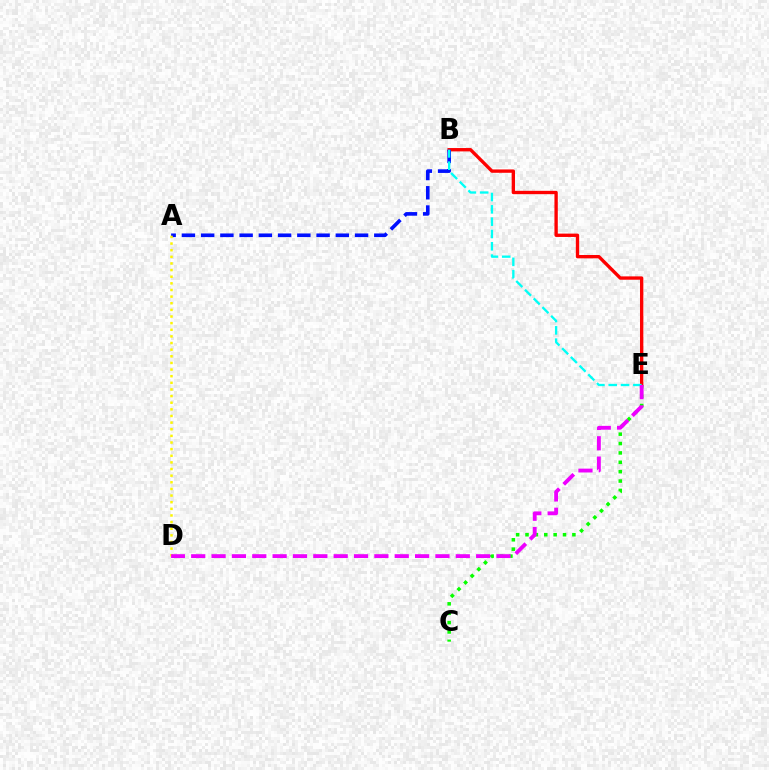{('C', 'E'): [{'color': '#08ff00', 'line_style': 'dotted', 'thickness': 2.55}], ('B', 'E'): [{'color': '#ff0000', 'line_style': 'solid', 'thickness': 2.41}, {'color': '#00fff6', 'line_style': 'dashed', 'thickness': 1.67}], ('A', 'B'): [{'color': '#0010ff', 'line_style': 'dashed', 'thickness': 2.61}], ('A', 'D'): [{'color': '#fcf500', 'line_style': 'dotted', 'thickness': 1.8}], ('D', 'E'): [{'color': '#ee00ff', 'line_style': 'dashed', 'thickness': 2.76}]}